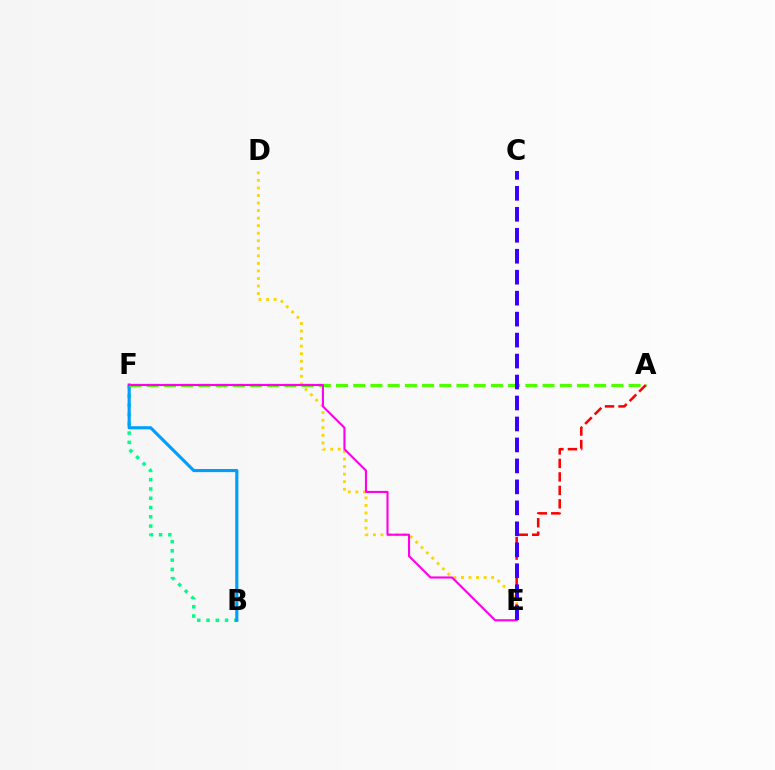{('B', 'F'): [{'color': '#00ff86', 'line_style': 'dotted', 'thickness': 2.52}, {'color': '#009eff', 'line_style': 'solid', 'thickness': 2.26}], ('A', 'F'): [{'color': '#4fff00', 'line_style': 'dashed', 'thickness': 2.34}], ('D', 'E'): [{'color': '#ffd500', 'line_style': 'dotted', 'thickness': 2.05}], ('A', 'E'): [{'color': '#ff0000', 'line_style': 'dashed', 'thickness': 1.83}], ('E', 'F'): [{'color': '#ff00ed', 'line_style': 'solid', 'thickness': 1.53}], ('C', 'E'): [{'color': '#3700ff', 'line_style': 'dashed', 'thickness': 2.85}]}